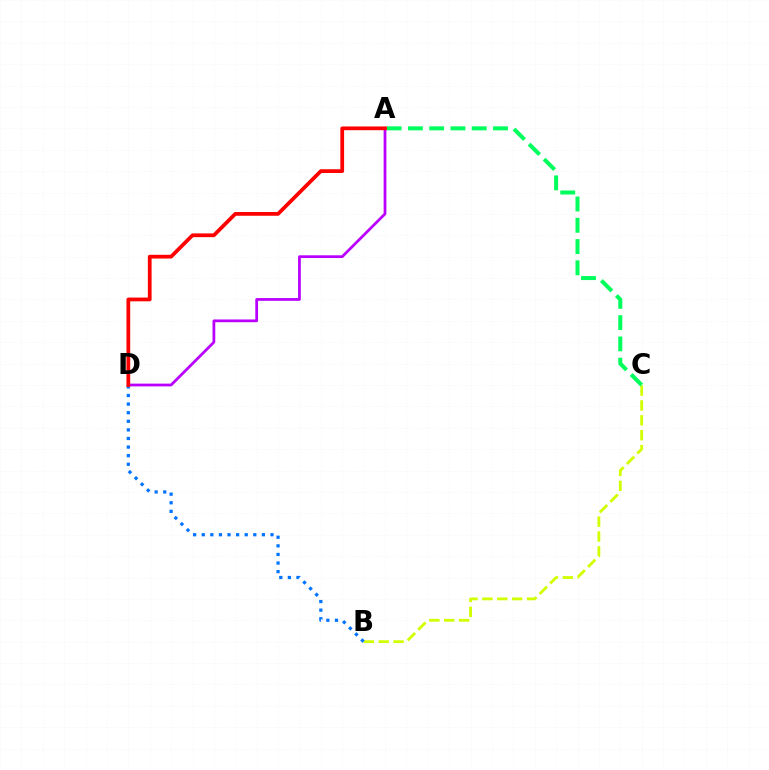{('B', 'C'): [{'color': '#d1ff00', 'line_style': 'dashed', 'thickness': 2.02}], ('B', 'D'): [{'color': '#0074ff', 'line_style': 'dotted', 'thickness': 2.33}], ('A', 'D'): [{'color': '#b900ff', 'line_style': 'solid', 'thickness': 1.98}, {'color': '#ff0000', 'line_style': 'solid', 'thickness': 2.7}], ('A', 'C'): [{'color': '#00ff5c', 'line_style': 'dashed', 'thickness': 2.89}]}